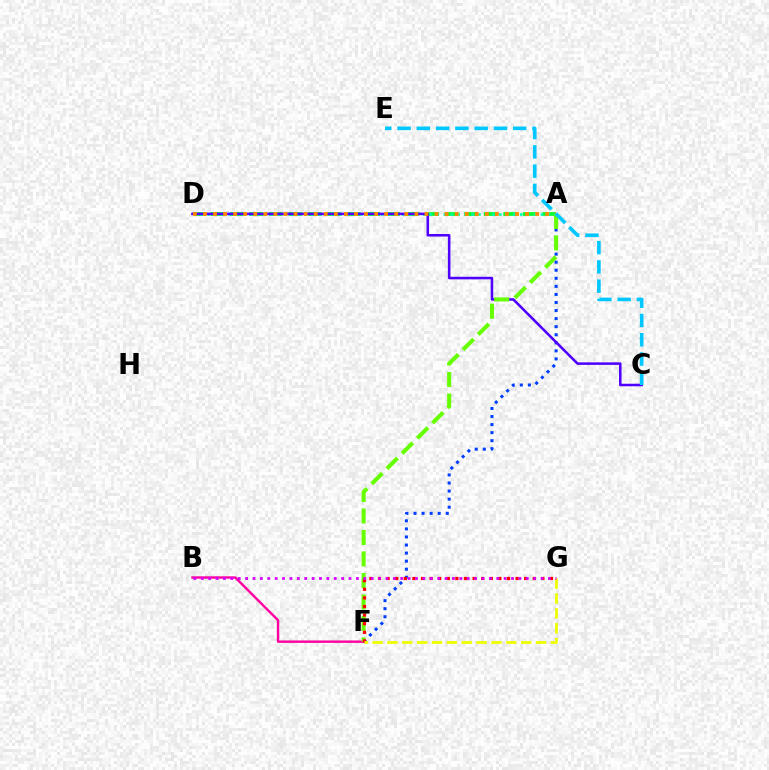{('A', 'D'): [{'color': '#00ff27', 'line_style': 'dashed', 'thickness': 2.65}, {'color': '#00ffaf', 'line_style': 'dotted', 'thickness': 1.89}, {'color': '#ff8800', 'line_style': 'dotted', 'thickness': 2.74}], ('B', 'F'): [{'color': '#ff00a0', 'line_style': 'solid', 'thickness': 1.74}], ('A', 'F'): [{'color': '#003fff', 'line_style': 'dotted', 'thickness': 2.19}, {'color': '#66ff00', 'line_style': 'dashed', 'thickness': 2.92}], ('C', 'D'): [{'color': '#4f00ff', 'line_style': 'solid', 'thickness': 1.84}], ('F', 'G'): [{'color': '#ff0000', 'line_style': 'dotted', 'thickness': 2.34}, {'color': '#eeff00', 'line_style': 'dashed', 'thickness': 2.02}], ('B', 'G'): [{'color': '#d600ff', 'line_style': 'dotted', 'thickness': 2.01}], ('C', 'E'): [{'color': '#00c7ff', 'line_style': 'dashed', 'thickness': 2.62}]}